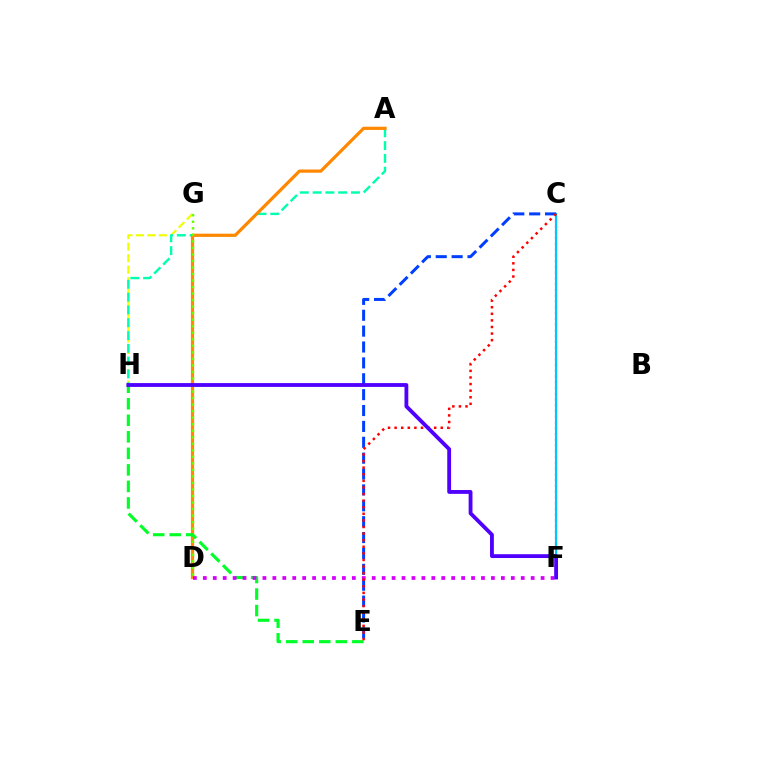{('G', 'H'): [{'color': '#eeff00', 'line_style': 'dashed', 'thickness': 1.56}], ('C', 'F'): [{'color': '#ff00a0', 'line_style': 'dotted', 'thickness': 1.57}, {'color': '#00c7ff', 'line_style': 'solid', 'thickness': 1.55}], ('A', 'H'): [{'color': '#00ffaf', 'line_style': 'dashed', 'thickness': 1.74}], ('A', 'D'): [{'color': '#ff8800', 'line_style': 'solid', 'thickness': 2.31}], ('D', 'G'): [{'color': '#66ff00', 'line_style': 'dotted', 'thickness': 1.77}], ('E', 'H'): [{'color': '#00ff27', 'line_style': 'dashed', 'thickness': 2.25}], ('D', 'F'): [{'color': '#d600ff', 'line_style': 'dotted', 'thickness': 2.7}], ('C', 'E'): [{'color': '#003fff', 'line_style': 'dashed', 'thickness': 2.16}, {'color': '#ff0000', 'line_style': 'dotted', 'thickness': 1.79}], ('F', 'H'): [{'color': '#4f00ff', 'line_style': 'solid', 'thickness': 2.76}]}